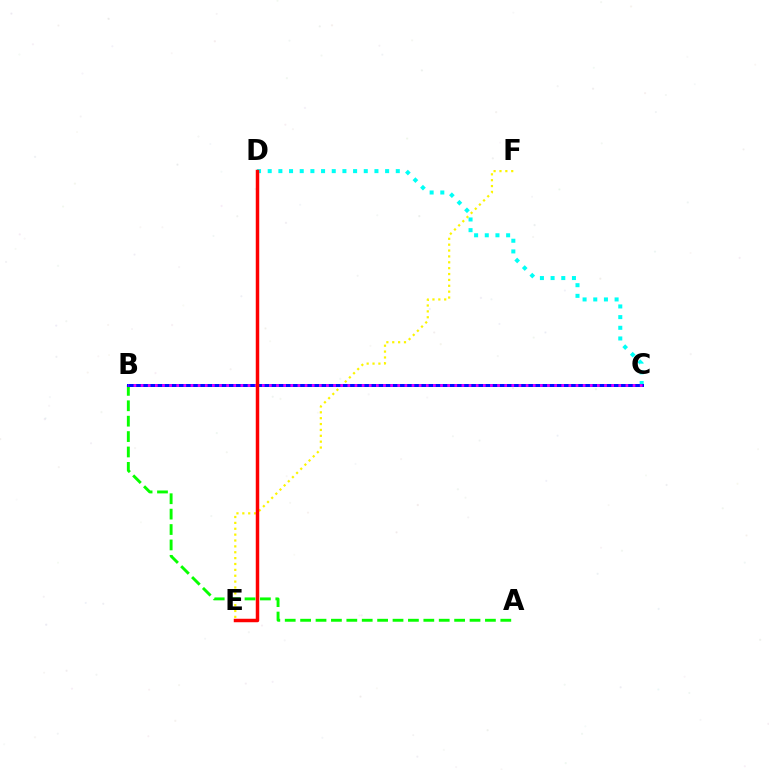{('C', 'D'): [{'color': '#00fff6', 'line_style': 'dotted', 'thickness': 2.9}], ('E', 'F'): [{'color': '#fcf500', 'line_style': 'dotted', 'thickness': 1.6}], ('A', 'B'): [{'color': '#08ff00', 'line_style': 'dashed', 'thickness': 2.09}], ('B', 'C'): [{'color': '#0010ff', 'line_style': 'solid', 'thickness': 2.16}, {'color': '#ee00ff', 'line_style': 'dotted', 'thickness': 1.94}], ('D', 'E'): [{'color': '#ff0000', 'line_style': 'solid', 'thickness': 2.5}]}